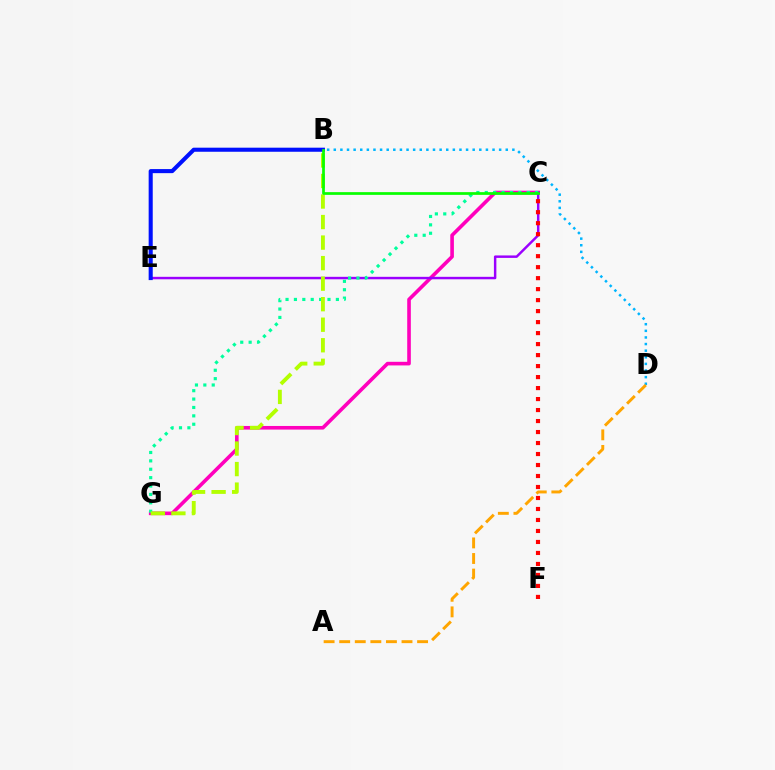{('C', 'G'): [{'color': '#ff00bd', 'line_style': 'solid', 'thickness': 2.61}, {'color': '#00ff9d', 'line_style': 'dotted', 'thickness': 2.28}], ('C', 'E'): [{'color': '#9b00ff', 'line_style': 'solid', 'thickness': 1.77}], ('B', 'E'): [{'color': '#0010ff', 'line_style': 'solid', 'thickness': 2.93}], ('B', 'G'): [{'color': '#b3ff00', 'line_style': 'dashed', 'thickness': 2.79}], ('B', 'D'): [{'color': '#00b5ff', 'line_style': 'dotted', 'thickness': 1.8}], ('B', 'C'): [{'color': '#08ff00', 'line_style': 'solid', 'thickness': 1.96}], ('C', 'F'): [{'color': '#ff0000', 'line_style': 'dotted', 'thickness': 2.99}], ('A', 'D'): [{'color': '#ffa500', 'line_style': 'dashed', 'thickness': 2.12}]}